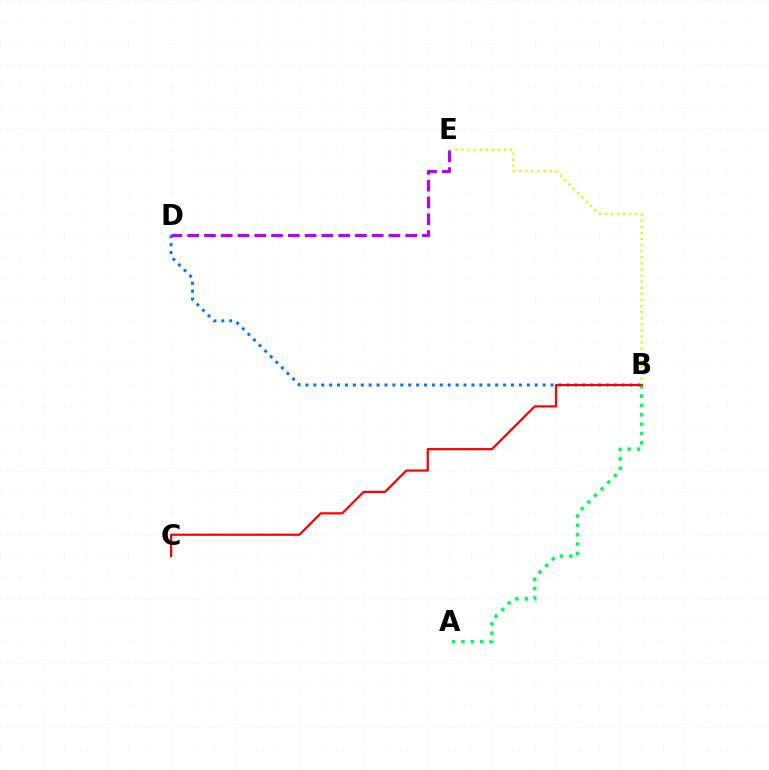{('A', 'B'): [{'color': '#00ff5c', 'line_style': 'dotted', 'thickness': 2.54}], ('B', 'E'): [{'color': '#d1ff00', 'line_style': 'dotted', 'thickness': 1.65}], ('B', 'D'): [{'color': '#0074ff', 'line_style': 'dotted', 'thickness': 2.15}], ('D', 'E'): [{'color': '#b900ff', 'line_style': 'dashed', 'thickness': 2.28}], ('B', 'C'): [{'color': '#ff0000', 'line_style': 'solid', 'thickness': 1.61}]}